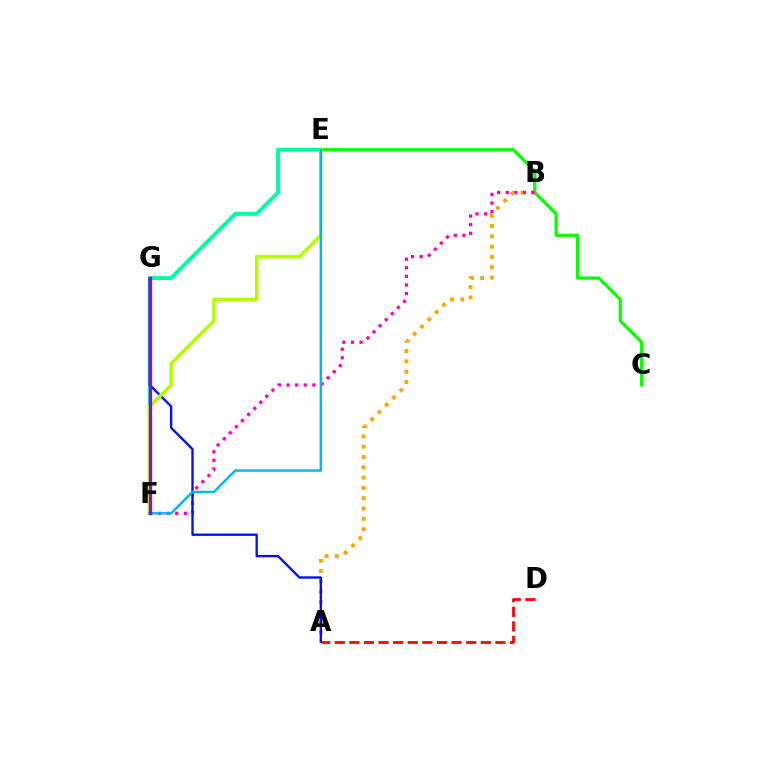{('E', 'F'): [{'color': '#00ff9d', 'line_style': 'solid', 'thickness': 2.83}, {'color': '#b3ff00', 'line_style': 'solid', 'thickness': 2.57}, {'color': '#00b5ff', 'line_style': 'solid', 'thickness': 1.76}], ('C', 'E'): [{'color': '#08ff00', 'line_style': 'solid', 'thickness': 2.34}], ('A', 'B'): [{'color': '#ffa500', 'line_style': 'dotted', 'thickness': 2.8}], ('A', 'D'): [{'color': '#ff0000', 'line_style': 'dashed', 'thickness': 1.98}], ('B', 'F'): [{'color': '#ff00bd', 'line_style': 'dotted', 'thickness': 2.34}], ('A', 'G'): [{'color': '#0010ff', 'line_style': 'solid', 'thickness': 1.69}], ('F', 'G'): [{'color': '#9b00ff', 'line_style': 'solid', 'thickness': 2.33}]}